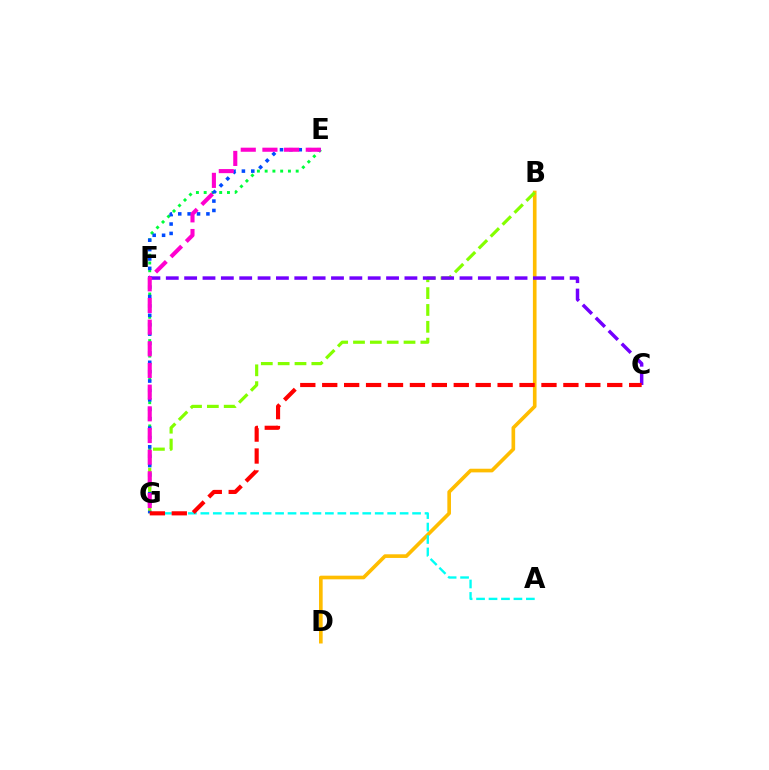{('B', 'D'): [{'color': '#ffbd00', 'line_style': 'solid', 'thickness': 2.63}], ('E', 'G'): [{'color': '#00ff39', 'line_style': 'dotted', 'thickness': 2.11}, {'color': '#004bff', 'line_style': 'dotted', 'thickness': 2.55}, {'color': '#ff00cf', 'line_style': 'dashed', 'thickness': 2.94}], ('A', 'G'): [{'color': '#00fff6', 'line_style': 'dashed', 'thickness': 1.69}], ('B', 'G'): [{'color': '#84ff00', 'line_style': 'dashed', 'thickness': 2.29}], ('C', 'F'): [{'color': '#7200ff', 'line_style': 'dashed', 'thickness': 2.49}], ('C', 'G'): [{'color': '#ff0000', 'line_style': 'dashed', 'thickness': 2.98}]}